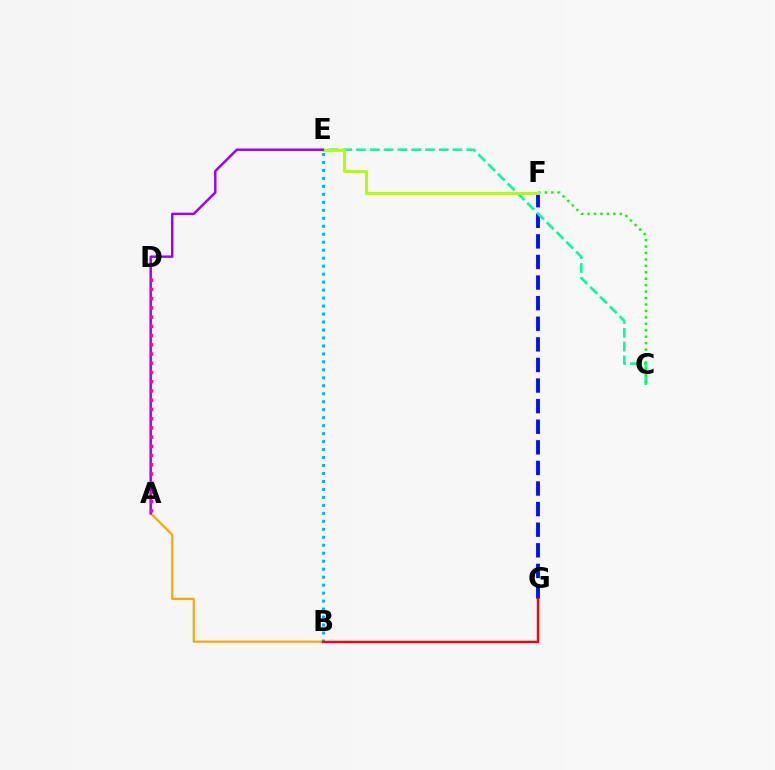{('A', 'B'): [{'color': '#ffa500', 'line_style': 'solid', 'thickness': 1.58}], ('B', 'E'): [{'color': '#00b5ff', 'line_style': 'dotted', 'thickness': 2.17}], ('F', 'G'): [{'color': '#0010ff', 'line_style': 'dashed', 'thickness': 2.8}], ('B', 'G'): [{'color': '#ff0000', 'line_style': 'solid', 'thickness': 1.75}], ('C', 'E'): [{'color': '#00ff9d', 'line_style': 'dashed', 'thickness': 1.87}], ('C', 'F'): [{'color': '#08ff00', 'line_style': 'dotted', 'thickness': 1.75}], ('E', 'F'): [{'color': '#b3ff00', 'line_style': 'solid', 'thickness': 2.19}], ('A', 'E'): [{'color': '#9b00ff', 'line_style': 'solid', 'thickness': 1.76}], ('A', 'D'): [{'color': '#ff00bd', 'line_style': 'dotted', 'thickness': 2.51}]}